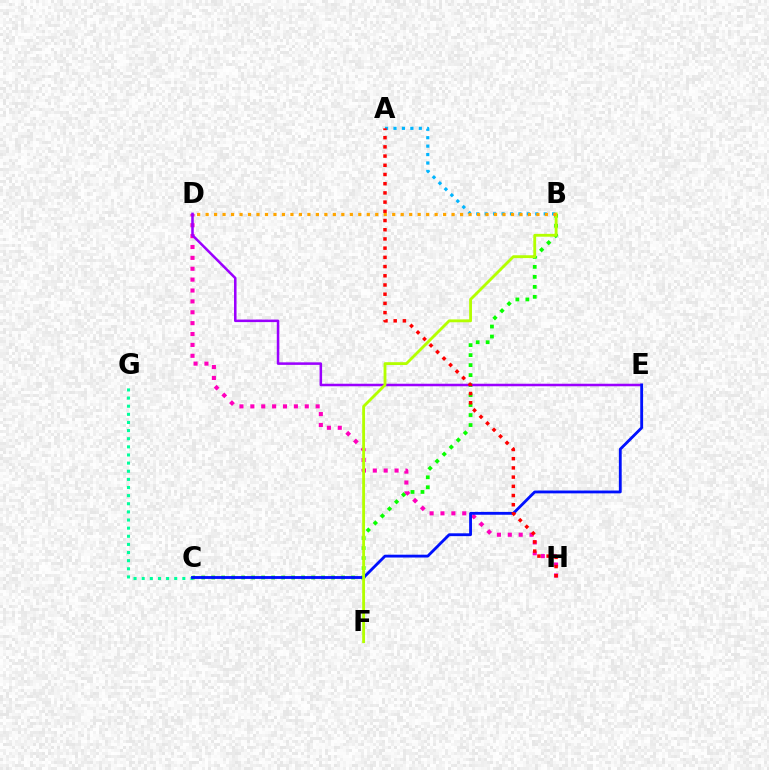{('C', 'G'): [{'color': '#00ff9d', 'line_style': 'dotted', 'thickness': 2.21}], ('B', 'C'): [{'color': '#08ff00', 'line_style': 'dotted', 'thickness': 2.71}], ('D', 'H'): [{'color': '#ff00bd', 'line_style': 'dotted', 'thickness': 2.96}], ('D', 'E'): [{'color': '#9b00ff', 'line_style': 'solid', 'thickness': 1.82}], ('C', 'E'): [{'color': '#0010ff', 'line_style': 'solid', 'thickness': 2.04}], ('A', 'B'): [{'color': '#00b5ff', 'line_style': 'dotted', 'thickness': 2.29}], ('B', 'F'): [{'color': '#b3ff00', 'line_style': 'solid', 'thickness': 2.04}], ('A', 'H'): [{'color': '#ff0000', 'line_style': 'dotted', 'thickness': 2.5}], ('B', 'D'): [{'color': '#ffa500', 'line_style': 'dotted', 'thickness': 2.3}]}